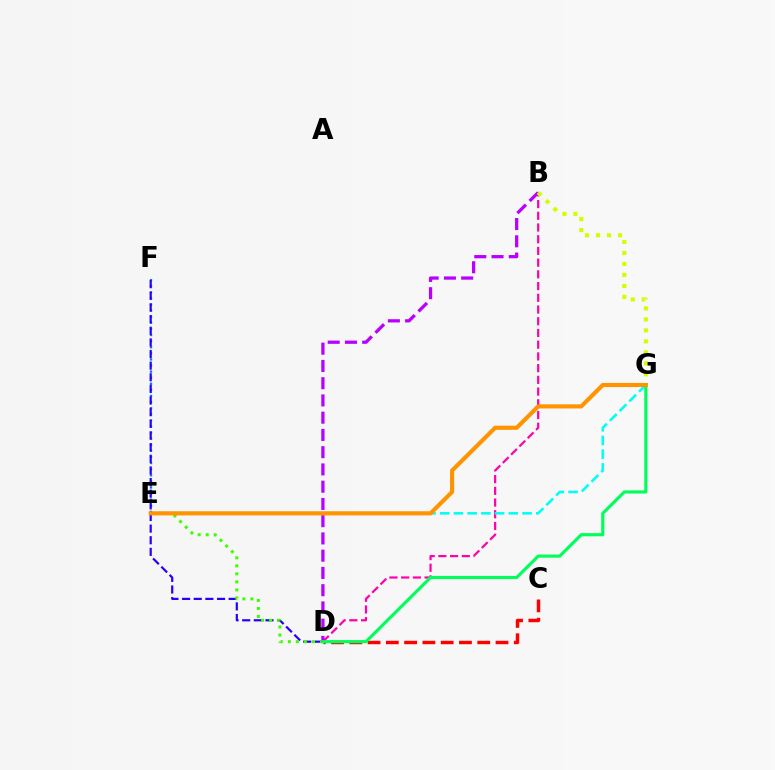{('E', 'F'): [{'color': '#0074ff', 'line_style': 'dotted', 'thickness': 1.66}], ('B', 'D'): [{'color': '#ff00ac', 'line_style': 'dashed', 'thickness': 1.59}, {'color': '#b900ff', 'line_style': 'dashed', 'thickness': 2.34}], ('E', 'G'): [{'color': '#00fff6', 'line_style': 'dashed', 'thickness': 1.86}, {'color': '#ff9400', 'line_style': 'solid', 'thickness': 2.97}], ('C', 'D'): [{'color': '#ff0000', 'line_style': 'dashed', 'thickness': 2.48}], ('D', 'F'): [{'color': '#2500ff', 'line_style': 'dashed', 'thickness': 1.58}], ('D', 'E'): [{'color': '#3dff00', 'line_style': 'dotted', 'thickness': 2.18}], ('B', 'G'): [{'color': '#d1ff00', 'line_style': 'dotted', 'thickness': 2.99}], ('D', 'G'): [{'color': '#00ff5c', 'line_style': 'solid', 'thickness': 2.27}]}